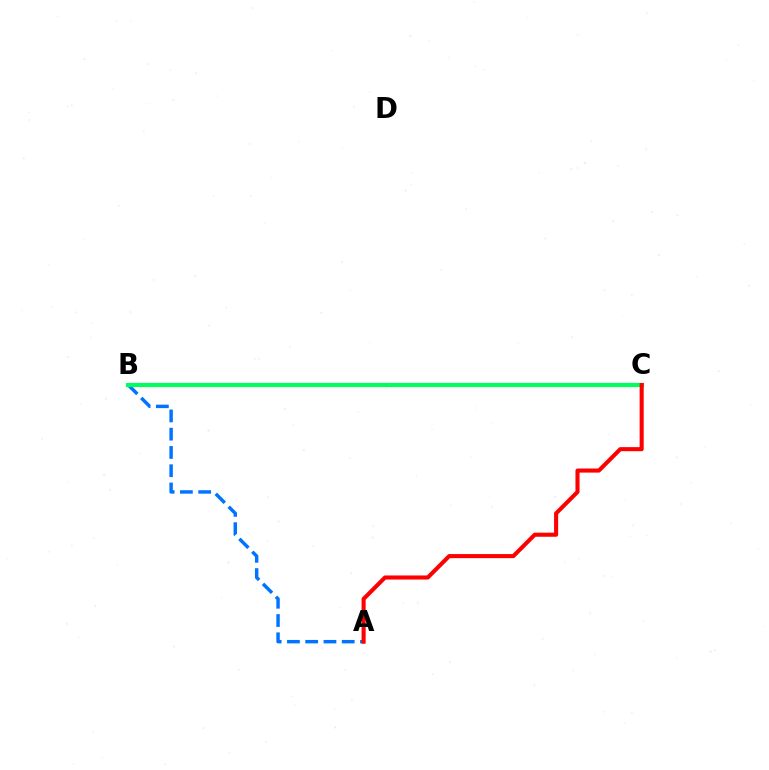{('A', 'B'): [{'color': '#0074ff', 'line_style': 'dashed', 'thickness': 2.48}], ('B', 'C'): [{'color': '#d1ff00', 'line_style': 'dotted', 'thickness': 1.66}, {'color': '#b900ff', 'line_style': 'dotted', 'thickness': 1.63}, {'color': '#00ff5c', 'line_style': 'solid', 'thickness': 3.0}], ('A', 'C'): [{'color': '#ff0000', 'line_style': 'solid', 'thickness': 2.94}]}